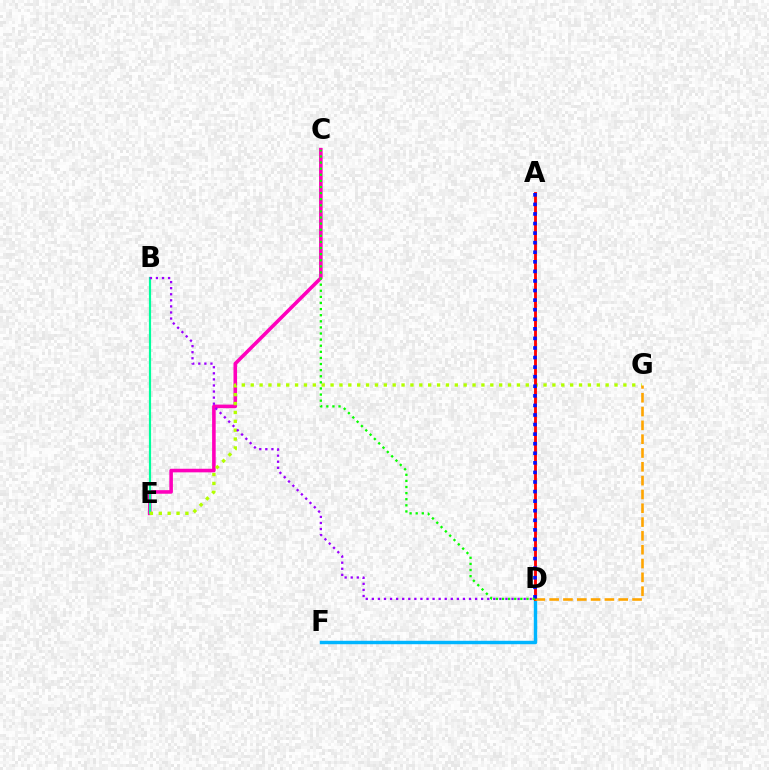{('D', 'F'): [{'color': '#00b5ff', 'line_style': 'solid', 'thickness': 2.47}], ('C', 'E'): [{'color': '#ff00bd', 'line_style': 'solid', 'thickness': 2.58}], ('B', 'E'): [{'color': '#00ff9d', 'line_style': 'solid', 'thickness': 1.58}], ('E', 'G'): [{'color': '#b3ff00', 'line_style': 'dotted', 'thickness': 2.41}], ('B', 'D'): [{'color': '#9b00ff', 'line_style': 'dotted', 'thickness': 1.65}], ('A', 'D'): [{'color': '#ff0000', 'line_style': 'solid', 'thickness': 2.06}, {'color': '#0010ff', 'line_style': 'dotted', 'thickness': 2.6}], ('D', 'G'): [{'color': '#ffa500', 'line_style': 'dashed', 'thickness': 1.88}], ('C', 'D'): [{'color': '#08ff00', 'line_style': 'dotted', 'thickness': 1.66}]}